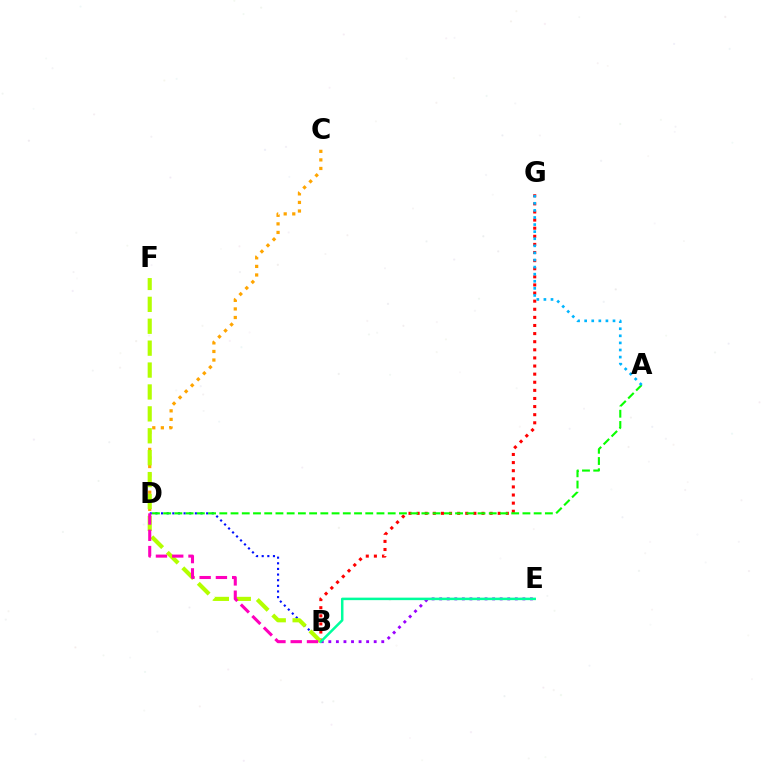{('B', 'D'): [{'color': '#0010ff', 'line_style': 'dotted', 'thickness': 1.53}, {'color': '#ff00bd', 'line_style': 'dashed', 'thickness': 2.21}], ('C', 'D'): [{'color': '#ffa500', 'line_style': 'dotted', 'thickness': 2.33}], ('B', 'G'): [{'color': '#ff0000', 'line_style': 'dotted', 'thickness': 2.2}], ('B', 'F'): [{'color': '#b3ff00', 'line_style': 'dashed', 'thickness': 2.98}], ('B', 'E'): [{'color': '#9b00ff', 'line_style': 'dotted', 'thickness': 2.05}, {'color': '#00ff9d', 'line_style': 'solid', 'thickness': 1.8}], ('A', 'D'): [{'color': '#08ff00', 'line_style': 'dashed', 'thickness': 1.53}], ('A', 'G'): [{'color': '#00b5ff', 'line_style': 'dotted', 'thickness': 1.93}]}